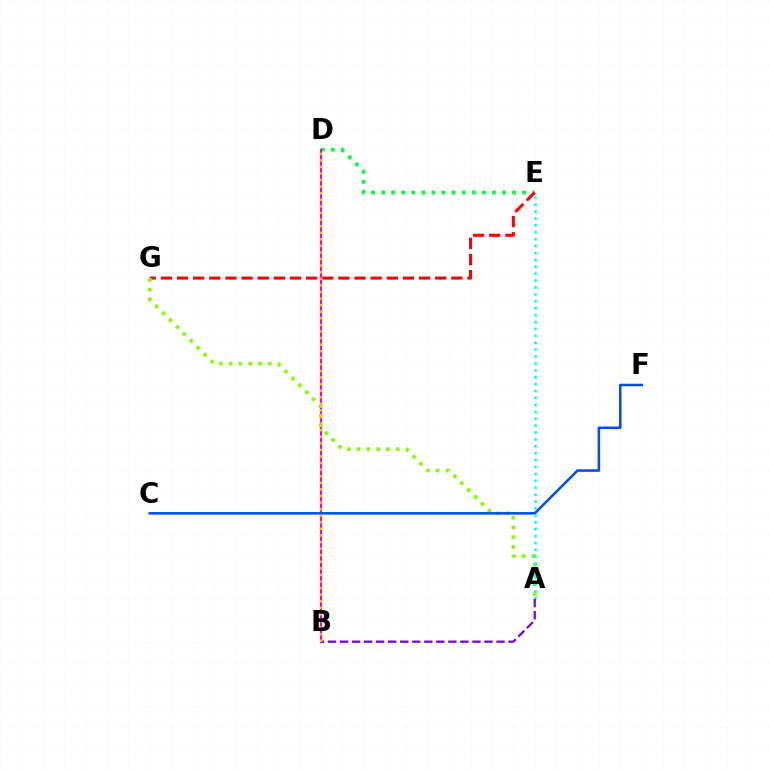{('D', 'E'): [{'color': '#00ff39', 'line_style': 'dotted', 'thickness': 2.74}], ('E', 'G'): [{'color': '#ff0000', 'line_style': 'dashed', 'thickness': 2.19}], ('B', 'D'): [{'color': '#ff00cf', 'line_style': 'solid', 'thickness': 1.54}, {'color': '#ffbd00', 'line_style': 'dotted', 'thickness': 1.79}], ('A', 'G'): [{'color': '#84ff00', 'line_style': 'dotted', 'thickness': 2.66}], ('C', 'F'): [{'color': '#004bff', 'line_style': 'solid', 'thickness': 1.83}], ('A', 'E'): [{'color': '#00fff6', 'line_style': 'dotted', 'thickness': 1.88}], ('A', 'B'): [{'color': '#7200ff', 'line_style': 'dashed', 'thickness': 1.64}]}